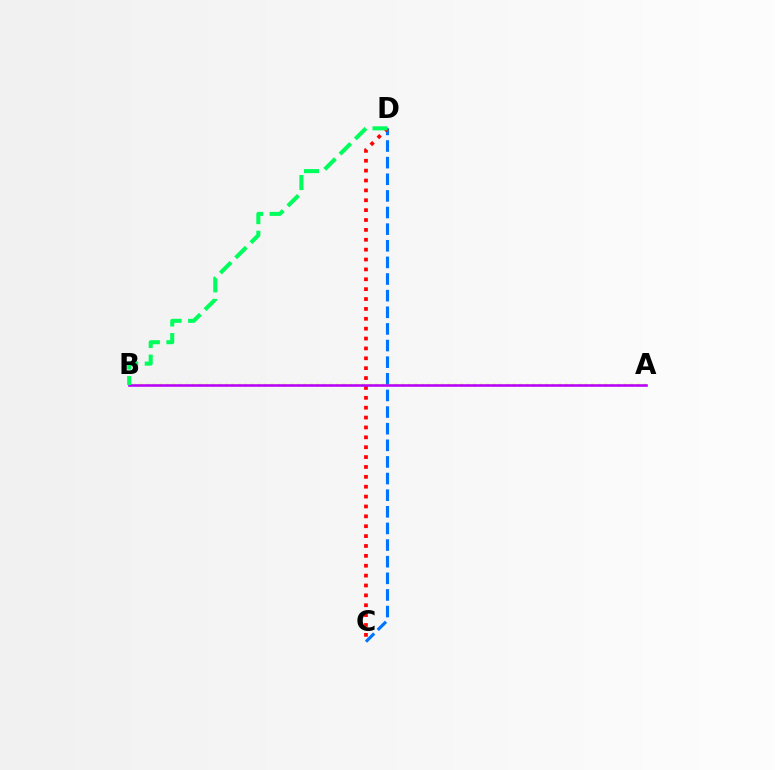{('C', 'D'): [{'color': '#0074ff', 'line_style': 'dashed', 'thickness': 2.26}, {'color': '#ff0000', 'line_style': 'dotted', 'thickness': 2.68}], ('A', 'B'): [{'color': '#d1ff00', 'line_style': 'dotted', 'thickness': 1.78}, {'color': '#b900ff', 'line_style': 'solid', 'thickness': 1.85}], ('B', 'D'): [{'color': '#00ff5c', 'line_style': 'dashed', 'thickness': 2.93}]}